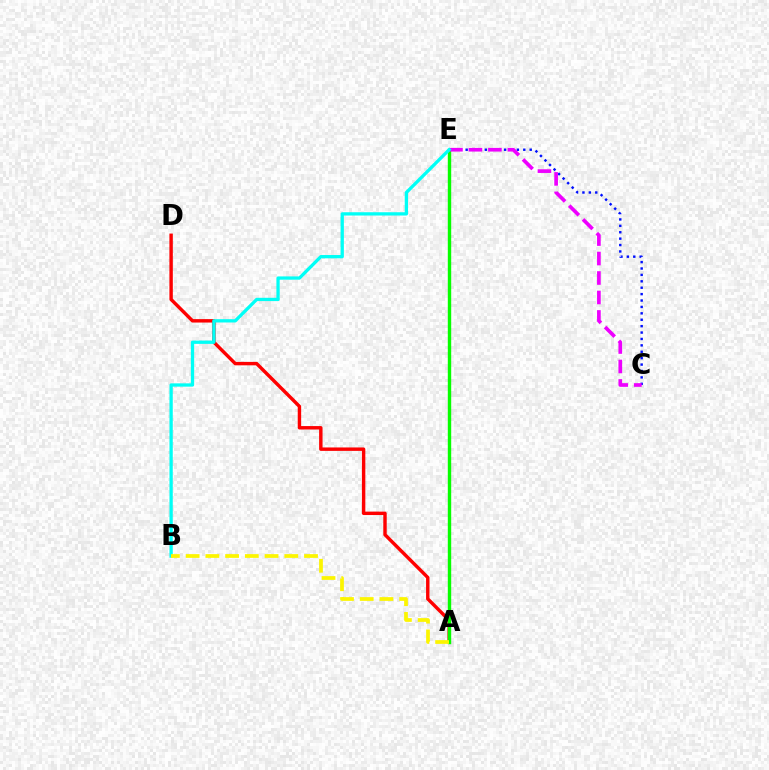{('C', 'E'): [{'color': '#0010ff', 'line_style': 'dotted', 'thickness': 1.74}, {'color': '#ee00ff', 'line_style': 'dashed', 'thickness': 2.64}], ('A', 'D'): [{'color': '#ff0000', 'line_style': 'solid', 'thickness': 2.46}], ('A', 'E'): [{'color': '#08ff00', 'line_style': 'solid', 'thickness': 2.44}], ('B', 'E'): [{'color': '#00fff6', 'line_style': 'solid', 'thickness': 2.37}], ('A', 'B'): [{'color': '#fcf500', 'line_style': 'dashed', 'thickness': 2.68}]}